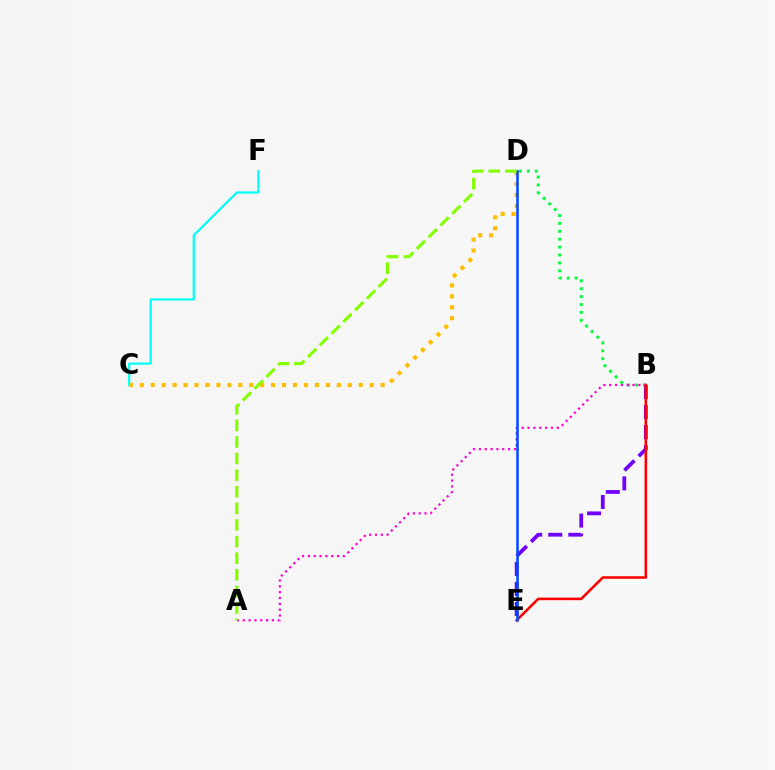{('B', 'E'): [{'color': '#7200ff', 'line_style': 'dashed', 'thickness': 2.73}, {'color': '#ff0000', 'line_style': 'solid', 'thickness': 1.86}], ('B', 'D'): [{'color': '#00ff39', 'line_style': 'dotted', 'thickness': 2.15}], ('C', 'F'): [{'color': '#00fff6', 'line_style': 'solid', 'thickness': 1.58}], ('A', 'B'): [{'color': '#ff00cf', 'line_style': 'dotted', 'thickness': 1.59}], ('C', 'D'): [{'color': '#ffbd00', 'line_style': 'dotted', 'thickness': 2.97}], ('D', 'E'): [{'color': '#004bff', 'line_style': 'solid', 'thickness': 1.83}], ('A', 'D'): [{'color': '#84ff00', 'line_style': 'dashed', 'thickness': 2.26}]}